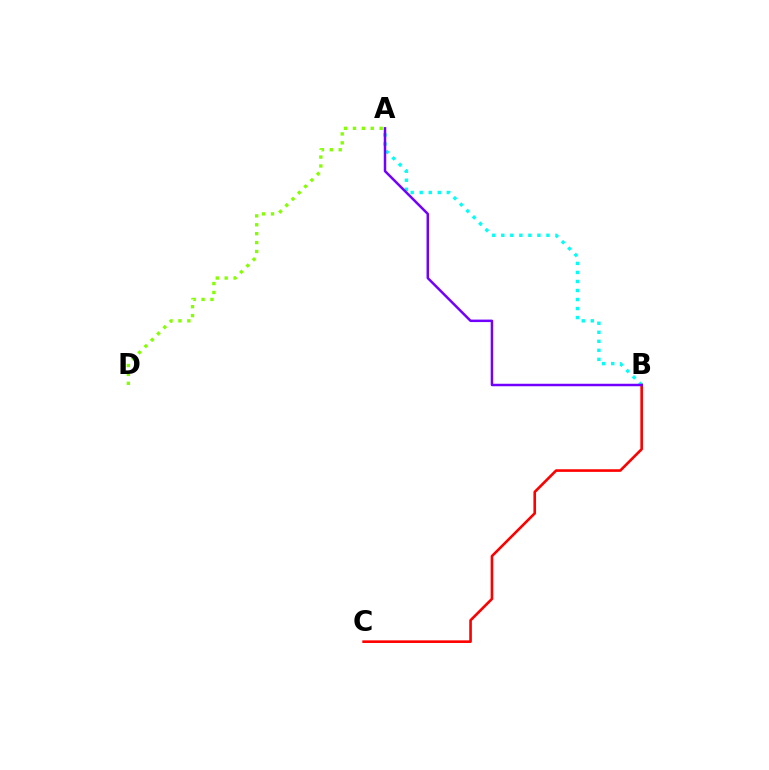{('A', 'D'): [{'color': '#84ff00', 'line_style': 'dotted', 'thickness': 2.42}], ('B', 'C'): [{'color': '#ff0000', 'line_style': 'solid', 'thickness': 1.89}], ('A', 'B'): [{'color': '#00fff6', 'line_style': 'dotted', 'thickness': 2.45}, {'color': '#7200ff', 'line_style': 'solid', 'thickness': 1.79}]}